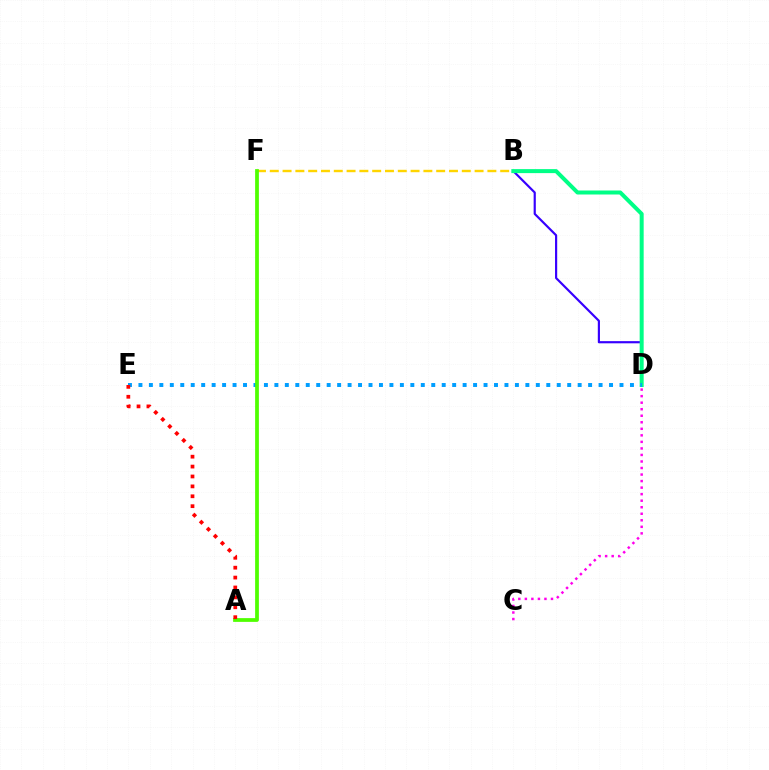{('B', 'D'): [{'color': '#3700ff', 'line_style': 'solid', 'thickness': 1.56}, {'color': '#00ff86', 'line_style': 'solid', 'thickness': 2.88}], ('B', 'F'): [{'color': '#ffd500', 'line_style': 'dashed', 'thickness': 1.74}], ('C', 'D'): [{'color': '#ff00ed', 'line_style': 'dotted', 'thickness': 1.78}], ('D', 'E'): [{'color': '#009eff', 'line_style': 'dotted', 'thickness': 2.84}], ('A', 'F'): [{'color': '#4fff00', 'line_style': 'solid', 'thickness': 2.71}], ('A', 'E'): [{'color': '#ff0000', 'line_style': 'dotted', 'thickness': 2.69}]}